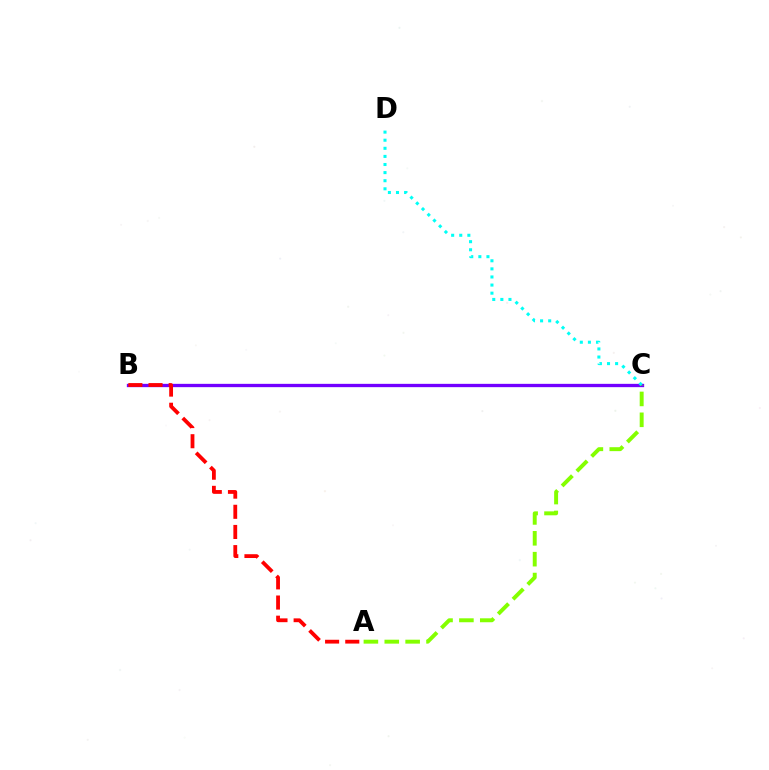{('B', 'C'): [{'color': '#7200ff', 'line_style': 'solid', 'thickness': 2.39}], ('A', 'B'): [{'color': '#ff0000', 'line_style': 'dashed', 'thickness': 2.74}], ('C', 'D'): [{'color': '#00fff6', 'line_style': 'dotted', 'thickness': 2.2}], ('A', 'C'): [{'color': '#84ff00', 'line_style': 'dashed', 'thickness': 2.84}]}